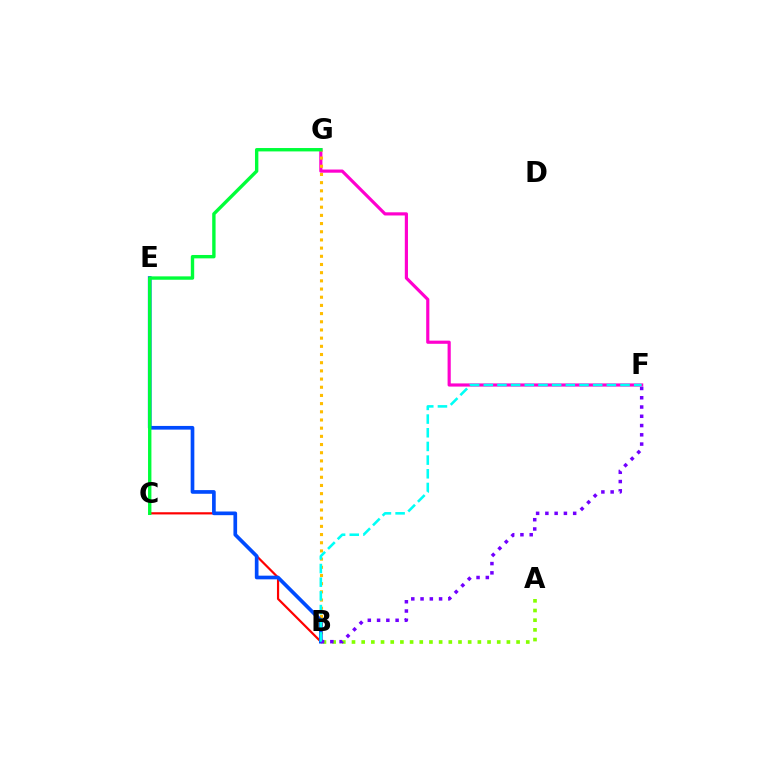{('B', 'C'): [{'color': '#ff0000', 'line_style': 'solid', 'thickness': 1.58}], ('F', 'G'): [{'color': '#ff00cf', 'line_style': 'solid', 'thickness': 2.28}], ('B', 'G'): [{'color': '#ffbd00', 'line_style': 'dotted', 'thickness': 2.22}], ('B', 'E'): [{'color': '#004bff', 'line_style': 'solid', 'thickness': 2.65}], ('A', 'B'): [{'color': '#84ff00', 'line_style': 'dotted', 'thickness': 2.63}], ('B', 'F'): [{'color': '#7200ff', 'line_style': 'dotted', 'thickness': 2.52}, {'color': '#00fff6', 'line_style': 'dashed', 'thickness': 1.86}], ('C', 'G'): [{'color': '#00ff39', 'line_style': 'solid', 'thickness': 2.44}]}